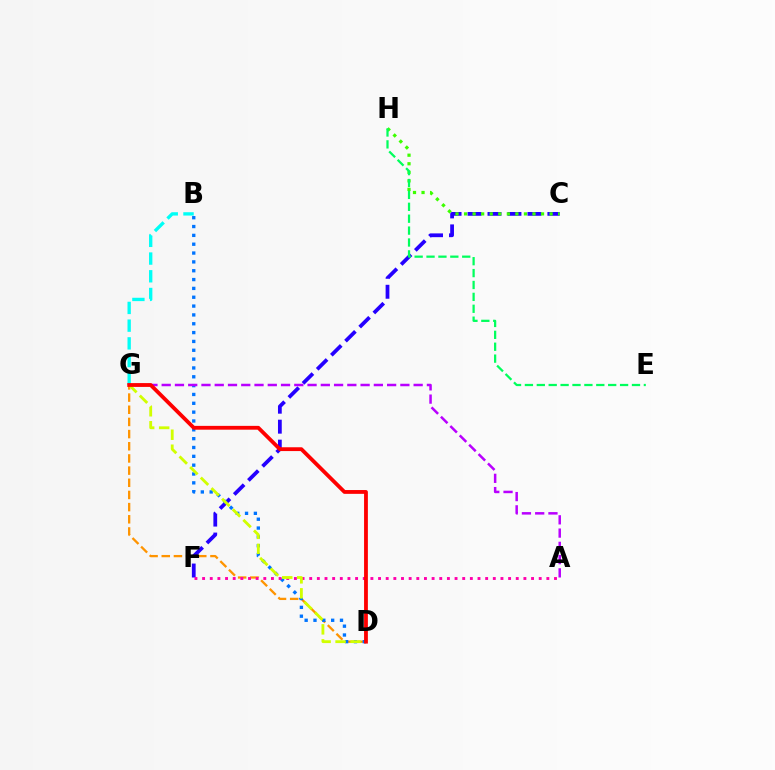{('C', 'F'): [{'color': '#2500ff', 'line_style': 'dashed', 'thickness': 2.71}], ('D', 'G'): [{'color': '#ff9400', 'line_style': 'dashed', 'thickness': 1.65}, {'color': '#d1ff00', 'line_style': 'dashed', 'thickness': 2.04}, {'color': '#ff0000', 'line_style': 'solid', 'thickness': 2.74}], ('B', 'G'): [{'color': '#00fff6', 'line_style': 'dashed', 'thickness': 2.41}], ('B', 'D'): [{'color': '#0074ff', 'line_style': 'dotted', 'thickness': 2.4}], ('C', 'H'): [{'color': '#3dff00', 'line_style': 'dotted', 'thickness': 2.32}], ('A', 'G'): [{'color': '#b900ff', 'line_style': 'dashed', 'thickness': 1.8}], ('E', 'H'): [{'color': '#00ff5c', 'line_style': 'dashed', 'thickness': 1.62}], ('A', 'F'): [{'color': '#ff00ac', 'line_style': 'dotted', 'thickness': 2.08}]}